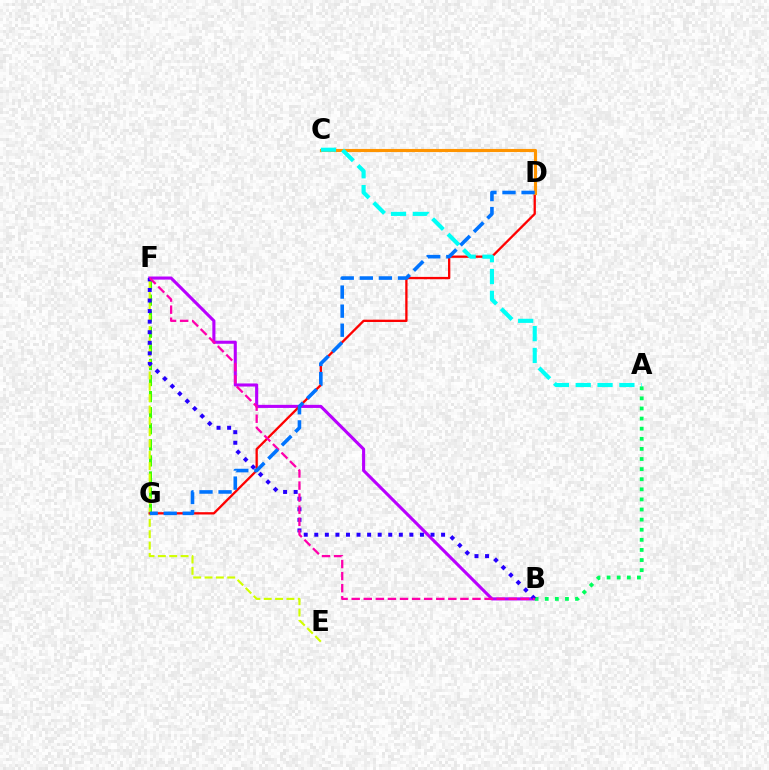{('F', 'G'): [{'color': '#3dff00', 'line_style': 'dashed', 'thickness': 2.18}], ('B', 'F'): [{'color': '#b900ff', 'line_style': 'solid', 'thickness': 2.22}, {'color': '#2500ff', 'line_style': 'dotted', 'thickness': 2.87}, {'color': '#ff00ac', 'line_style': 'dashed', 'thickness': 1.64}], ('E', 'F'): [{'color': '#d1ff00', 'line_style': 'dashed', 'thickness': 1.54}], ('D', 'G'): [{'color': '#ff0000', 'line_style': 'solid', 'thickness': 1.66}, {'color': '#0074ff', 'line_style': 'dashed', 'thickness': 2.59}], ('A', 'B'): [{'color': '#00ff5c', 'line_style': 'dotted', 'thickness': 2.75}], ('C', 'D'): [{'color': '#ff9400', 'line_style': 'solid', 'thickness': 2.24}], ('A', 'C'): [{'color': '#00fff6', 'line_style': 'dashed', 'thickness': 2.97}]}